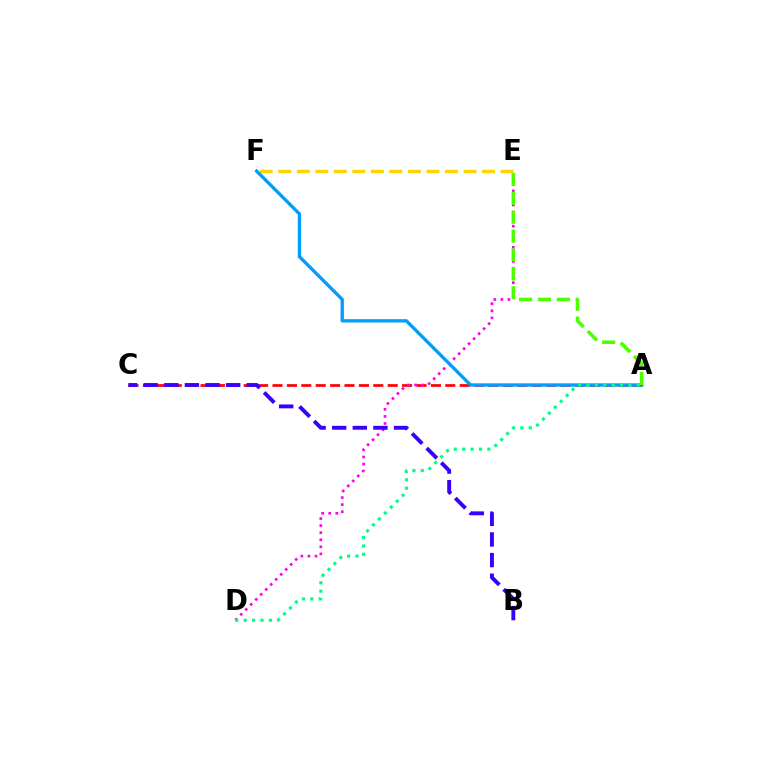{('A', 'C'): [{'color': '#ff0000', 'line_style': 'dashed', 'thickness': 1.96}], ('E', 'F'): [{'color': '#ffd500', 'line_style': 'dashed', 'thickness': 2.52}], ('D', 'E'): [{'color': '#ff00ed', 'line_style': 'dotted', 'thickness': 1.92}], ('A', 'F'): [{'color': '#009eff', 'line_style': 'solid', 'thickness': 2.4}], ('B', 'C'): [{'color': '#3700ff', 'line_style': 'dashed', 'thickness': 2.8}], ('A', 'E'): [{'color': '#4fff00', 'line_style': 'dashed', 'thickness': 2.57}], ('A', 'D'): [{'color': '#00ff86', 'line_style': 'dotted', 'thickness': 2.28}]}